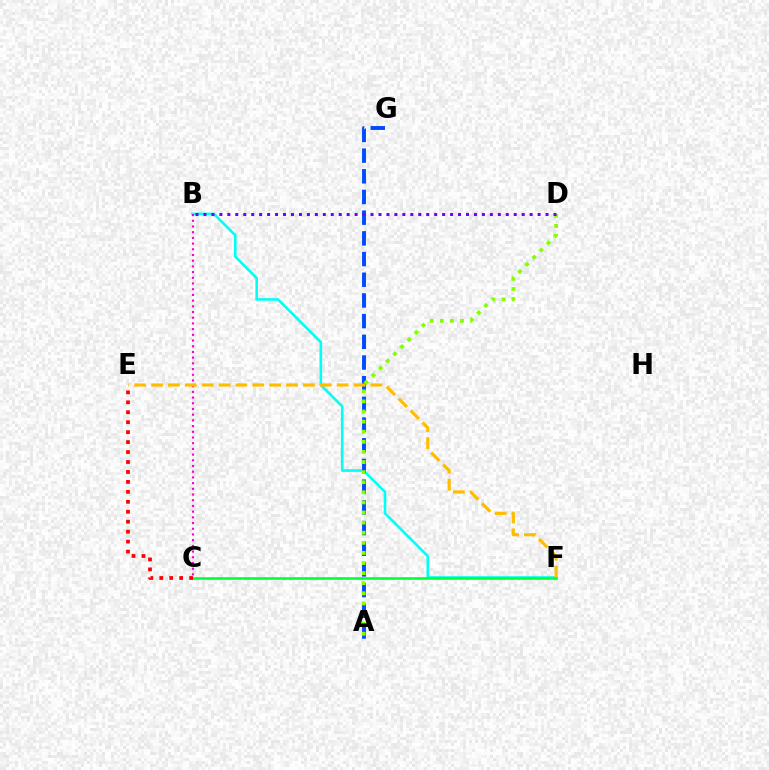{('B', 'F'): [{'color': '#00fff6', 'line_style': 'solid', 'thickness': 1.87}], ('C', 'F'): [{'color': '#00ff39', 'line_style': 'solid', 'thickness': 1.86}], ('A', 'G'): [{'color': '#004bff', 'line_style': 'dashed', 'thickness': 2.81}], ('C', 'E'): [{'color': '#ff0000', 'line_style': 'dotted', 'thickness': 2.7}], ('A', 'D'): [{'color': '#84ff00', 'line_style': 'dotted', 'thickness': 2.74}], ('B', 'D'): [{'color': '#7200ff', 'line_style': 'dotted', 'thickness': 2.16}], ('B', 'C'): [{'color': '#ff00cf', 'line_style': 'dotted', 'thickness': 1.55}], ('E', 'F'): [{'color': '#ffbd00', 'line_style': 'dashed', 'thickness': 2.29}]}